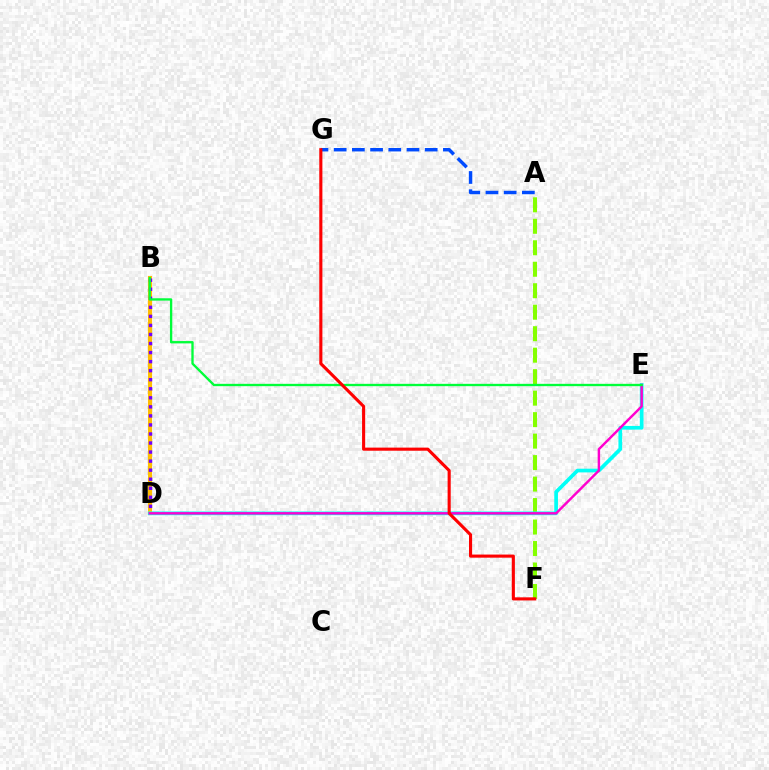{('A', 'F'): [{'color': '#84ff00', 'line_style': 'dashed', 'thickness': 2.92}], ('B', 'D'): [{'color': '#ffbd00', 'line_style': 'solid', 'thickness': 2.99}, {'color': '#7200ff', 'line_style': 'dotted', 'thickness': 2.46}], ('A', 'G'): [{'color': '#004bff', 'line_style': 'dashed', 'thickness': 2.47}], ('D', 'E'): [{'color': '#00fff6', 'line_style': 'solid', 'thickness': 2.66}, {'color': '#ff00cf', 'line_style': 'solid', 'thickness': 1.76}], ('B', 'E'): [{'color': '#00ff39', 'line_style': 'solid', 'thickness': 1.68}], ('F', 'G'): [{'color': '#ff0000', 'line_style': 'solid', 'thickness': 2.24}]}